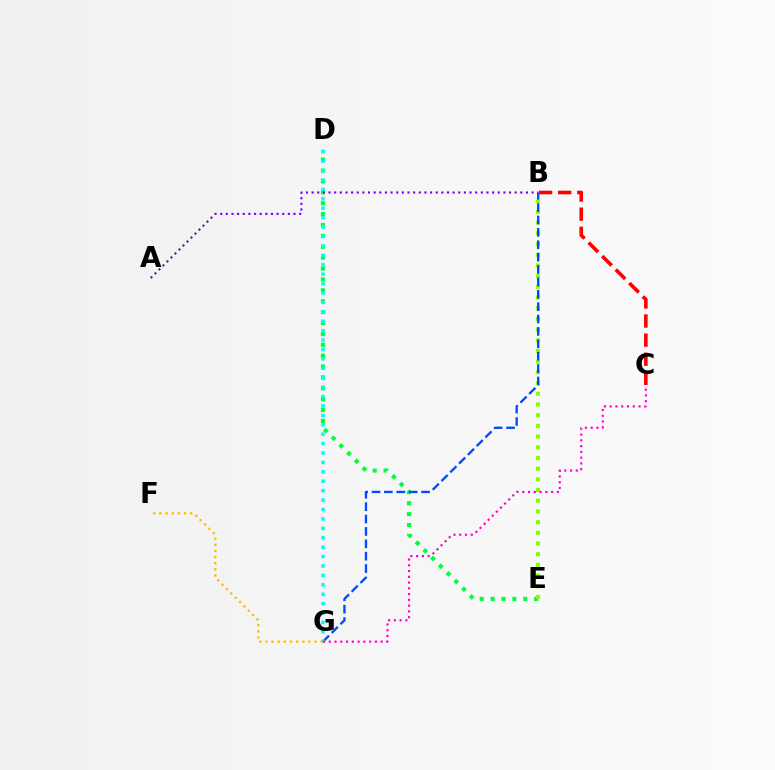{('F', 'G'): [{'color': '#ffbd00', 'line_style': 'dotted', 'thickness': 1.67}], ('D', 'E'): [{'color': '#00ff39', 'line_style': 'dotted', 'thickness': 2.96}], ('B', 'C'): [{'color': '#ff0000', 'line_style': 'dashed', 'thickness': 2.6}], ('B', 'E'): [{'color': '#84ff00', 'line_style': 'dotted', 'thickness': 2.91}], ('B', 'G'): [{'color': '#004bff', 'line_style': 'dashed', 'thickness': 1.68}], ('D', 'G'): [{'color': '#00fff6', 'line_style': 'dotted', 'thickness': 2.56}], ('C', 'G'): [{'color': '#ff00cf', 'line_style': 'dotted', 'thickness': 1.57}], ('A', 'B'): [{'color': '#7200ff', 'line_style': 'dotted', 'thickness': 1.53}]}